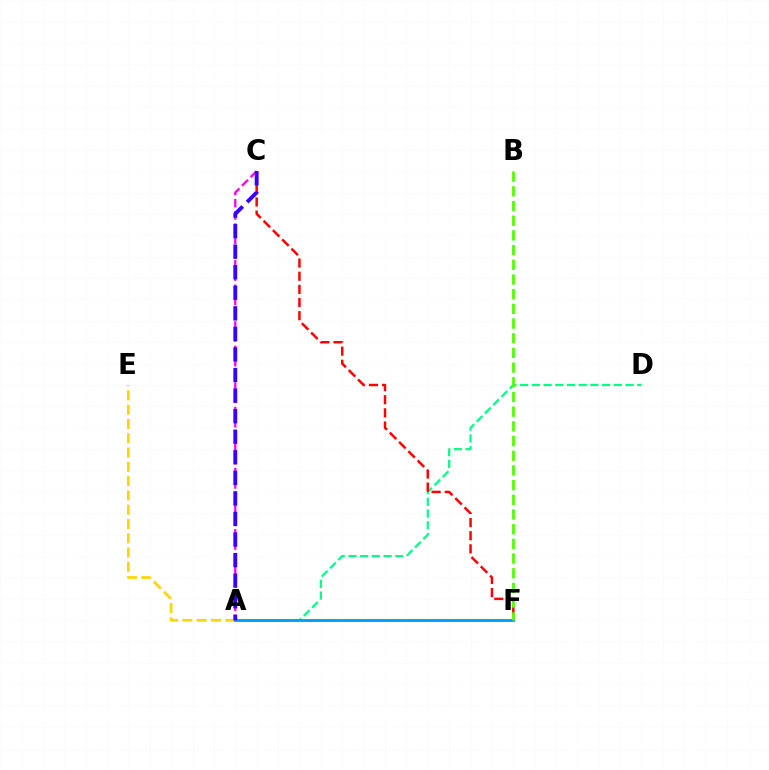{('A', 'D'): [{'color': '#00ff86', 'line_style': 'dashed', 'thickness': 1.59}], ('C', 'F'): [{'color': '#ff0000', 'line_style': 'dashed', 'thickness': 1.79}], ('A', 'E'): [{'color': '#ffd500', 'line_style': 'dashed', 'thickness': 1.94}], ('A', 'F'): [{'color': '#009eff', 'line_style': 'solid', 'thickness': 2.08}], ('A', 'C'): [{'color': '#ff00ed', 'line_style': 'dashed', 'thickness': 1.66}, {'color': '#3700ff', 'line_style': 'dashed', 'thickness': 2.79}], ('B', 'F'): [{'color': '#4fff00', 'line_style': 'dashed', 'thickness': 2.0}]}